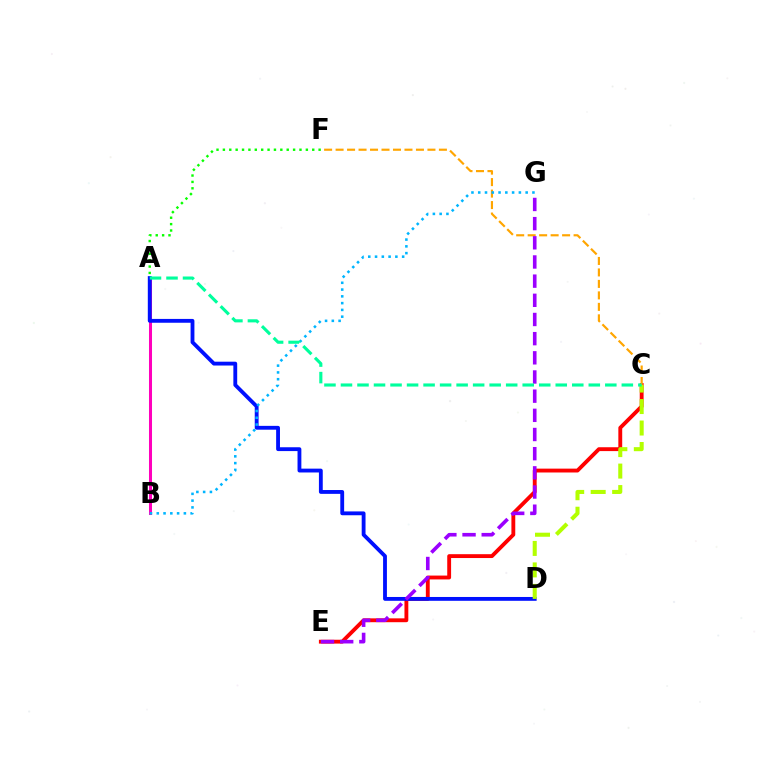{('C', 'E'): [{'color': '#ff0000', 'line_style': 'solid', 'thickness': 2.78}], ('A', 'B'): [{'color': '#ff00bd', 'line_style': 'solid', 'thickness': 2.17}], ('C', 'F'): [{'color': '#ffa500', 'line_style': 'dashed', 'thickness': 1.56}], ('A', 'D'): [{'color': '#0010ff', 'line_style': 'solid', 'thickness': 2.76}], ('A', 'F'): [{'color': '#08ff00', 'line_style': 'dotted', 'thickness': 1.73}], ('B', 'G'): [{'color': '#00b5ff', 'line_style': 'dotted', 'thickness': 1.84}], ('E', 'G'): [{'color': '#9b00ff', 'line_style': 'dashed', 'thickness': 2.6}], ('C', 'D'): [{'color': '#b3ff00', 'line_style': 'dashed', 'thickness': 2.92}], ('A', 'C'): [{'color': '#00ff9d', 'line_style': 'dashed', 'thickness': 2.24}]}